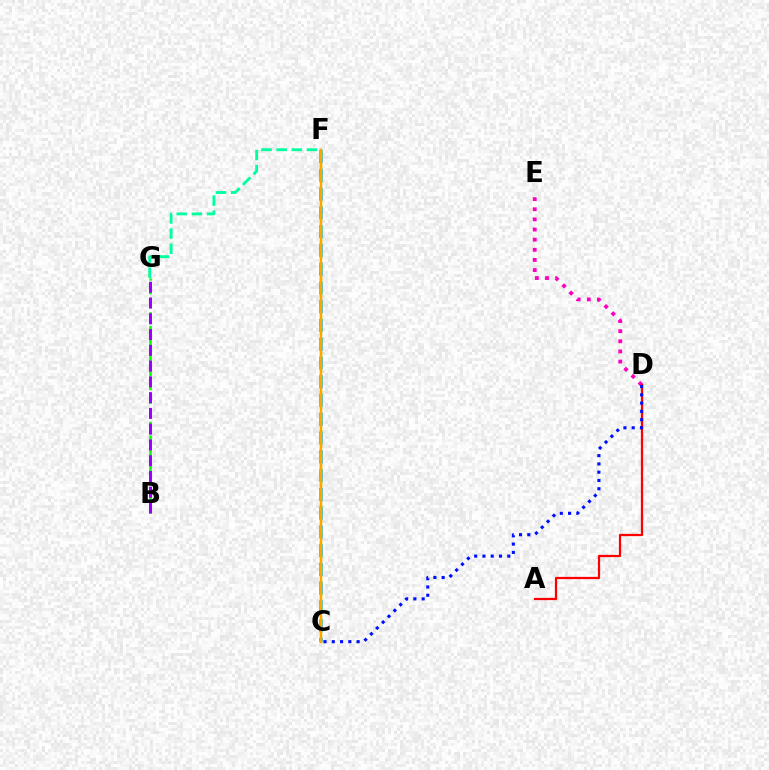{('B', 'G'): [{'color': '#08ff00', 'line_style': 'dashed', 'thickness': 1.86}, {'color': '#9b00ff', 'line_style': 'dashed', 'thickness': 2.14}], ('D', 'E'): [{'color': '#ff00bd', 'line_style': 'dotted', 'thickness': 2.75}], ('A', 'D'): [{'color': '#ff0000', 'line_style': 'solid', 'thickness': 1.62}], ('C', 'D'): [{'color': '#0010ff', 'line_style': 'dotted', 'thickness': 2.25}], ('C', 'F'): [{'color': '#00b5ff', 'line_style': 'dashed', 'thickness': 2.55}, {'color': '#b3ff00', 'line_style': 'dashed', 'thickness': 1.71}, {'color': '#ffa500', 'line_style': 'solid', 'thickness': 1.77}], ('F', 'G'): [{'color': '#00ff9d', 'line_style': 'dashed', 'thickness': 2.06}]}